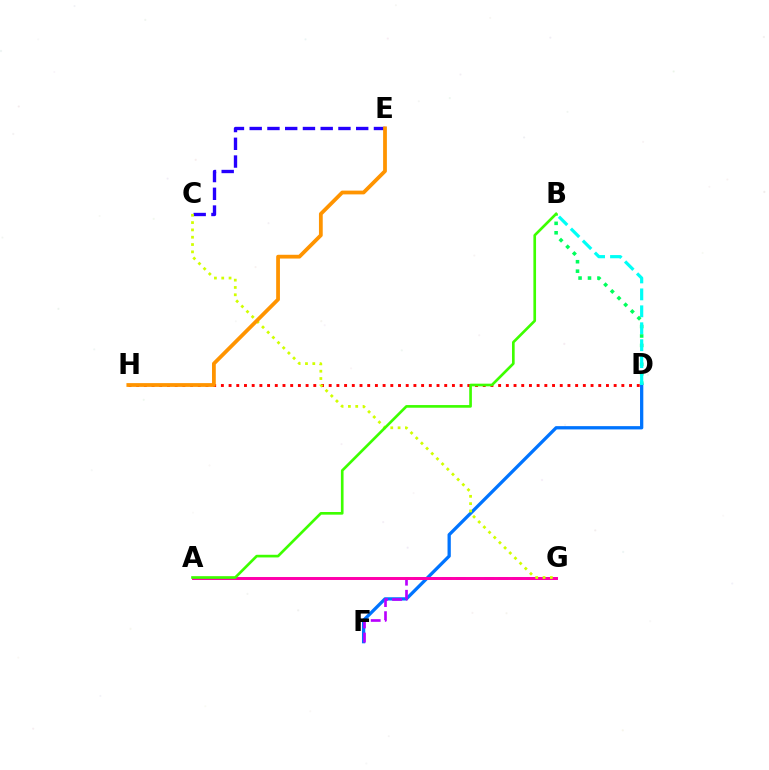{('B', 'D'): [{'color': '#00ff5c', 'line_style': 'dotted', 'thickness': 2.57}, {'color': '#00fff6', 'line_style': 'dashed', 'thickness': 2.3}], ('D', 'F'): [{'color': '#0074ff', 'line_style': 'solid', 'thickness': 2.36}], ('D', 'H'): [{'color': '#ff0000', 'line_style': 'dotted', 'thickness': 2.09}], ('C', 'E'): [{'color': '#2500ff', 'line_style': 'dashed', 'thickness': 2.41}], ('F', 'G'): [{'color': '#b900ff', 'line_style': 'dashed', 'thickness': 1.92}], ('A', 'G'): [{'color': '#ff00ac', 'line_style': 'solid', 'thickness': 2.14}], ('C', 'G'): [{'color': '#d1ff00', 'line_style': 'dotted', 'thickness': 1.99}], ('A', 'B'): [{'color': '#3dff00', 'line_style': 'solid', 'thickness': 1.92}], ('E', 'H'): [{'color': '#ff9400', 'line_style': 'solid', 'thickness': 2.72}]}